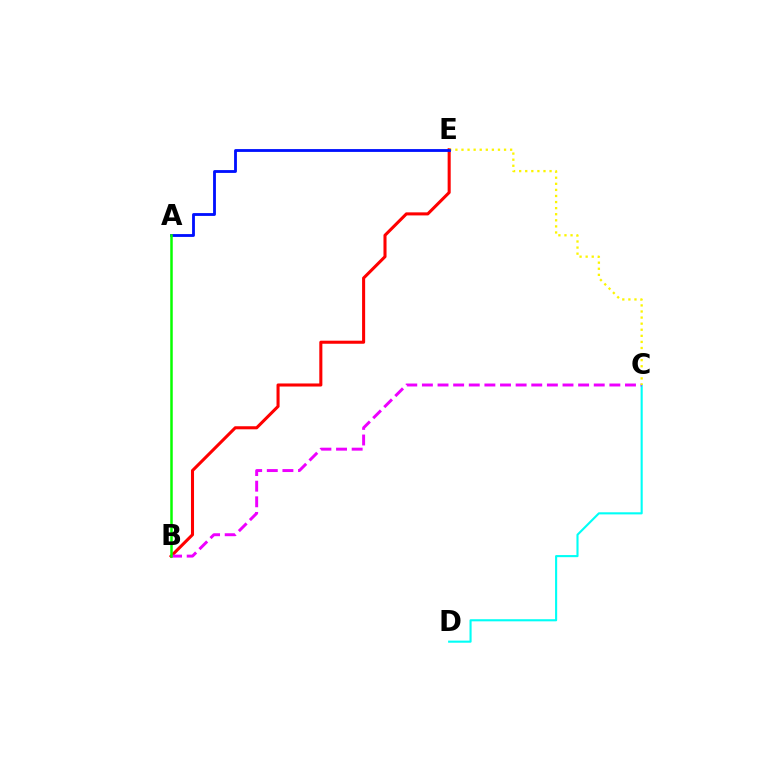{('C', 'D'): [{'color': '#00fff6', 'line_style': 'solid', 'thickness': 1.52}], ('B', 'E'): [{'color': '#ff0000', 'line_style': 'solid', 'thickness': 2.2}], ('B', 'C'): [{'color': '#ee00ff', 'line_style': 'dashed', 'thickness': 2.12}], ('C', 'E'): [{'color': '#fcf500', 'line_style': 'dotted', 'thickness': 1.65}], ('A', 'E'): [{'color': '#0010ff', 'line_style': 'solid', 'thickness': 2.03}], ('A', 'B'): [{'color': '#08ff00', 'line_style': 'solid', 'thickness': 1.8}]}